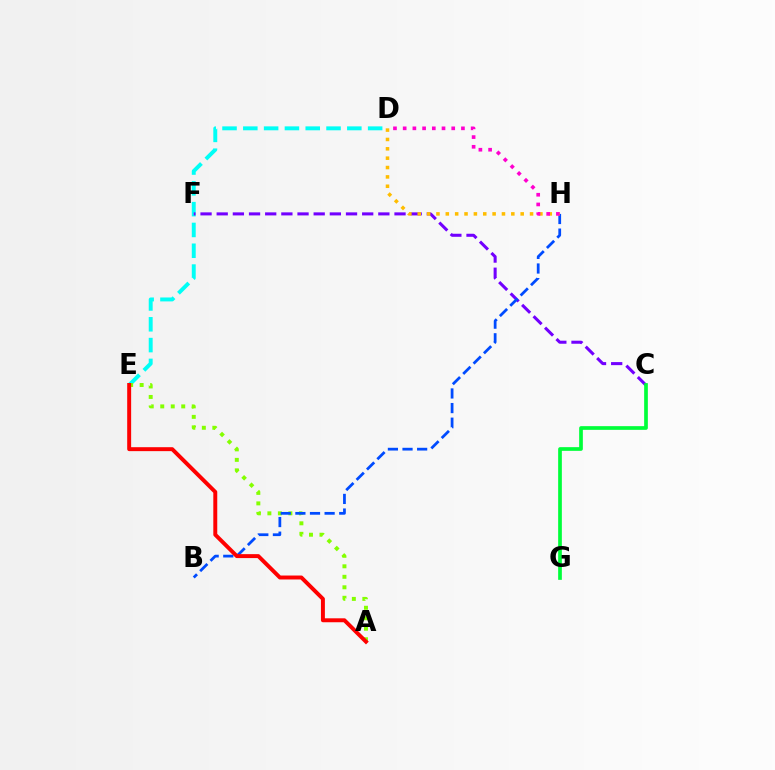{('D', 'E'): [{'color': '#00fff6', 'line_style': 'dashed', 'thickness': 2.83}], ('A', 'E'): [{'color': '#84ff00', 'line_style': 'dotted', 'thickness': 2.85}, {'color': '#ff0000', 'line_style': 'solid', 'thickness': 2.84}], ('C', 'F'): [{'color': '#7200ff', 'line_style': 'dashed', 'thickness': 2.2}], ('B', 'H'): [{'color': '#004bff', 'line_style': 'dashed', 'thickness': 1.99}], ('D', 'H'): [{'color': '#ffbd00', 'line_style': 'dotted', 'thickness': 2.54}, {'color': '#ff00cf', 'line_style': 'dotted', 'thickness': 2.64}], ('C', 'G'): [{'color': '#00ff39', 'line_style': 'solid', 'thickness': 2.66}]}